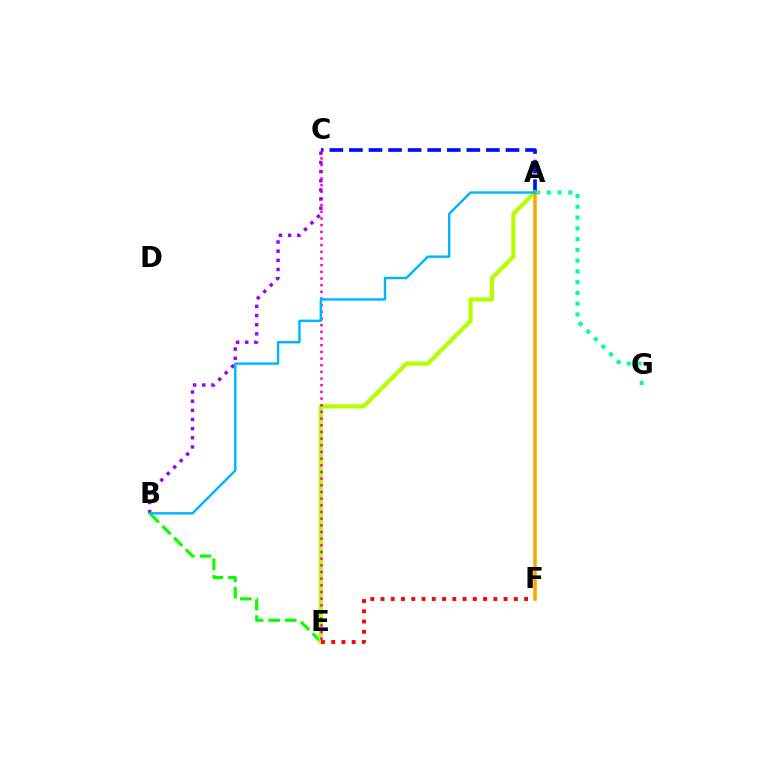{('B', 'E'): [{'color': '#08ff00', 'line_style': 'dashed', 'thickness': 2.25}], ('A', 'C'): [{'color': '#0010ff', 'line_style': 'dashed', 'thickness': 2.66}], ('A', 'E'): [{'color': '#b3ff00', 'line_style': 'solid', 'thickness': 2.99}], ('C', 'E'): [{'color': '#ff00bd', 'line_style': 'dotted', 'thickness': 1.81}], ('A', 'G'): [{'color': '#00ff9d', 'line_style': 'dotted', 'thickness': 2.92}], ('E', 'F'): [{'color': '#ff0000', 'line_style': 'dotted', 'thickness': 2.79}], ('B', 'C'): [{'color': '#9b00ff', 'line_style': 'dotted', 'thickness': 2.49}], ('A', 'F'): [{'color': '#ffa500', 'line_style': 'solid', 'thickness': 2.53}], ('A', 'B'): [{'color': '#00b5ff', 'line_style': 'solid', 'thickness': 1.75}]}